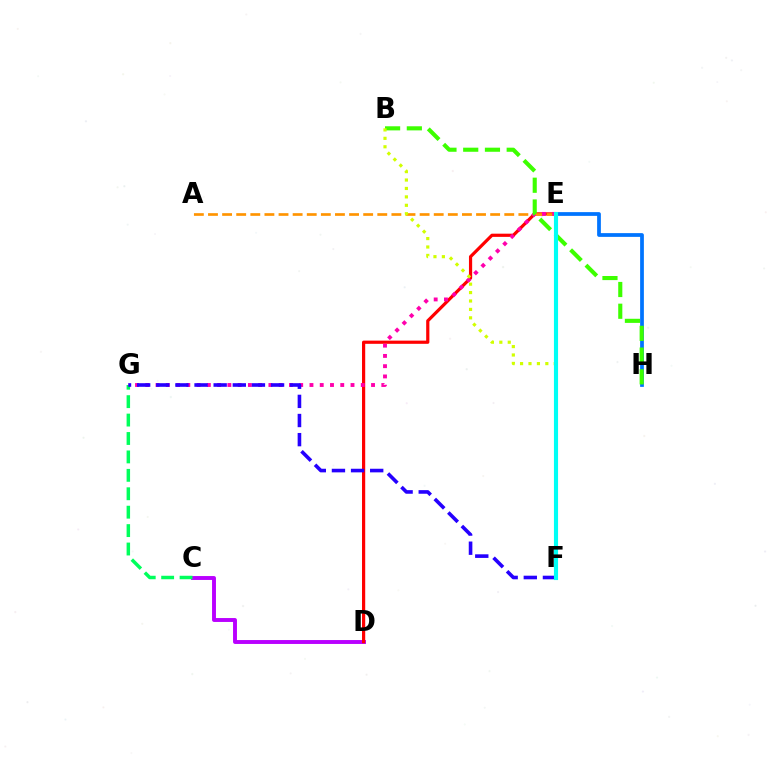{('C', 'D'): [{'color': '#b900ff', 'line_style': 'solid', 'thickness': 2.81}], ('D', 'E'): [{'color': '#ff0000', 'line_style': 'solid', 'thickness': 2.3}], ('A', 'E'): [{'color': '#ff9400', 'line_style': 'dashed', 'thickness': 1.92}], ('C', 'G'): [{'color': '#00ff5c', 'line_style': 'dashed', 'thickness': 2.5}], ('E', 'G'): [{'color': '#ff00ac', 'line_style': 'dotted', 'thickness': 2.79}], ('E', 'H'): [{'color': '#0074ff', 'line_style': 'solid', 'thickness': 2.7}], ('B', 'H'): [{'color': '#3dff00', 'line_style': 'dashed', 'thickness': 2.95}], ('B', 'F'): [{'color': '#d1ff00', 'line_style': 'dotted', 'thickness': 2.29}], ('F', 'G'): [{'color': '#2500ff', 'line_style': 'dashed', 'thickness': 2.6}], ('E', 'F'): [{'color': '#00fff6', 'line_style': 'solid', 'thickness': 2.97}]}